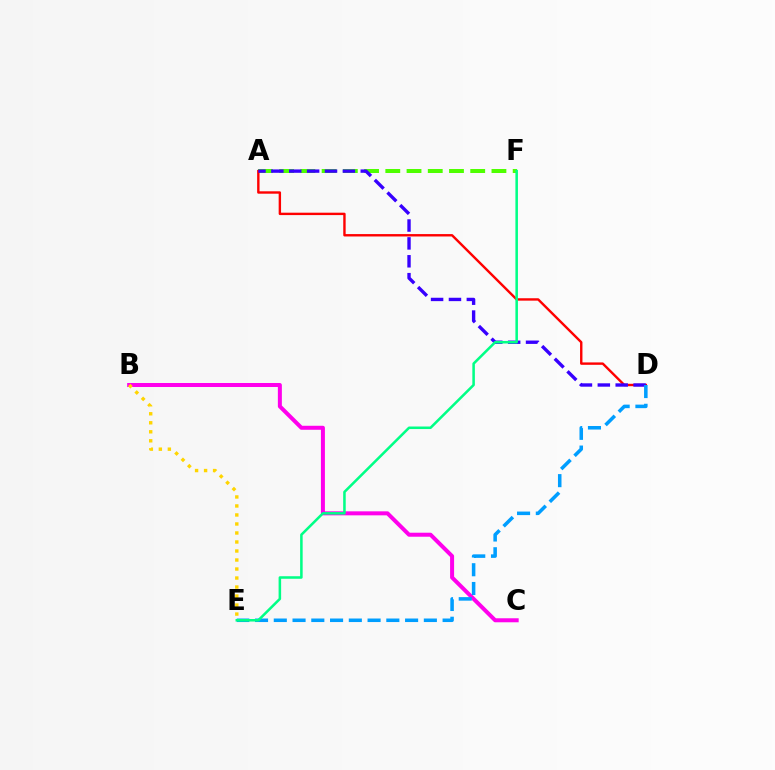{('A', 'F'): [{'color': '#4fff00', 'line_style': 'dashed', 'thickness': 2.88}], ('B', 'C'): [{'color': '#ff00ed', 'line_style': 'solid', 'thickness': 2.88}], ('A', 'D'): [{'color': '#ff0000', 'line_style': 'solid', 'thickness': 1.73}, {'color': '#3700ff', 'line_style': 'dashed', 'thickness': 2.43}], ('B', 'E'): [{'color': '#ffd500', 'line_style': 'dotted', 'thickness': 2.45}], ('D', 'E'): [{'color': '#009eff', 'line_style': 'dashed', 'thickness': 2.55}], ('E', 'F'): [{'color': '#00ff86', 'line_style': 'solid', 'thickness': 1.83}]}